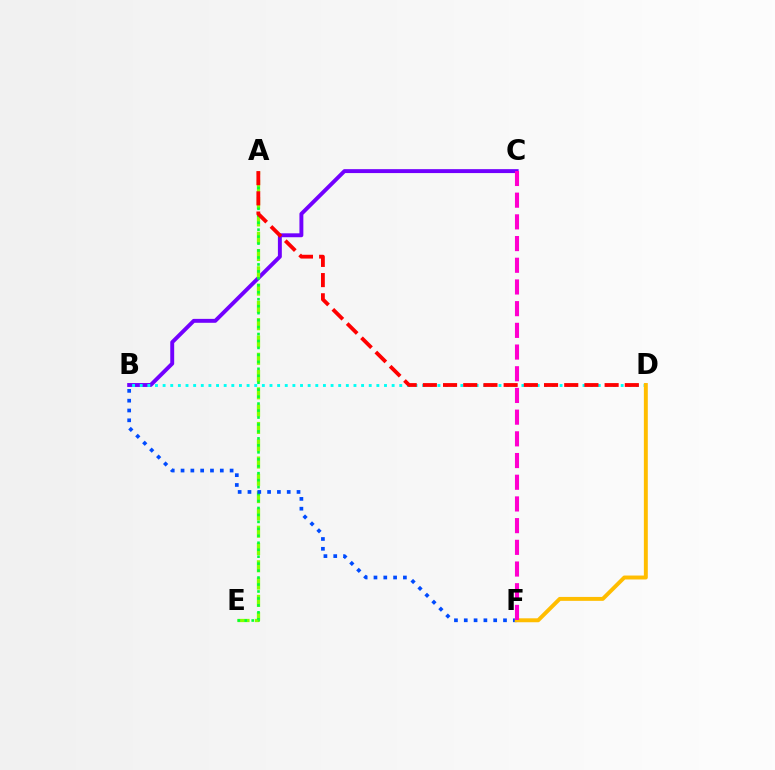{('B', 'C'): [{'color': '#7200ff', 'line_style': 'solid', 'thickness': 2.82}], ('A', 'E'): [{'color': '#84ff00', 'line_style': 'dashed', 'thickness': 2.35}, {'color': '#00ff39', 'line_style': 'dotted', 'thickness': 1.89}], ('B', 'D'): [{'color': '#00fff6', 'line_style': 'dotted', 'thickness': 2.07}], ('A', 'D'): [{'color': '#ff0000', 'line_style': 'dashed', 'thickness': 2.74}], ('B', 'F'): [{'color': '#004bff', 'line_style': 'dotted', 'thickness': 2.67}], ('D', 'F'): [{'color': '#ffbd00', 'line_style': 'solid', 'thickness': 2.83}], ('C', 'F'): [{'color': '#ff00cf', 'line_style': 'dashed', 'thickness': 2.95}]}